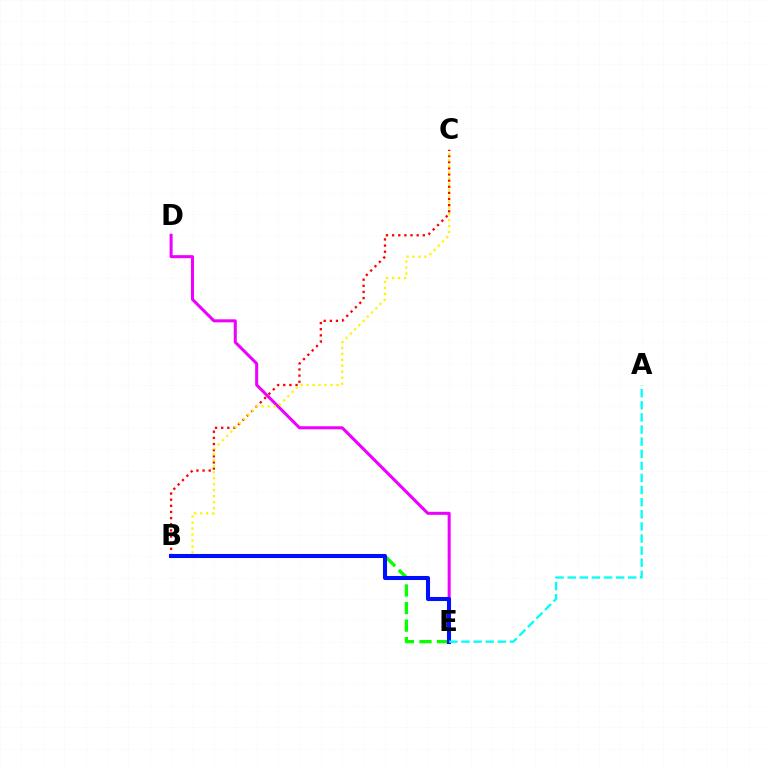{('B', 'C'): [{'color': '#ff0000', 'line_style': 'dotted', 'thickness': 1.67}, {'color': '#fcf500', 'line_style': 'dotted', 'thickness': 1.62}], ('D', 'E'): [{'color': '#ee00ff', 'line_style': 'solid', 'thickness': 2.18}], ('B', 'E'): [{'color': '#08ff00', 'line_style': 'dashed', 'thickness': 2.39}, {'color': '#0010ff', 'line_style': 'solid', 'thickness': 2.92}], ('A', 'E'): [{'color': '#00fff6', 'line_style': 'dashed', 'thickness': 1.64}]}